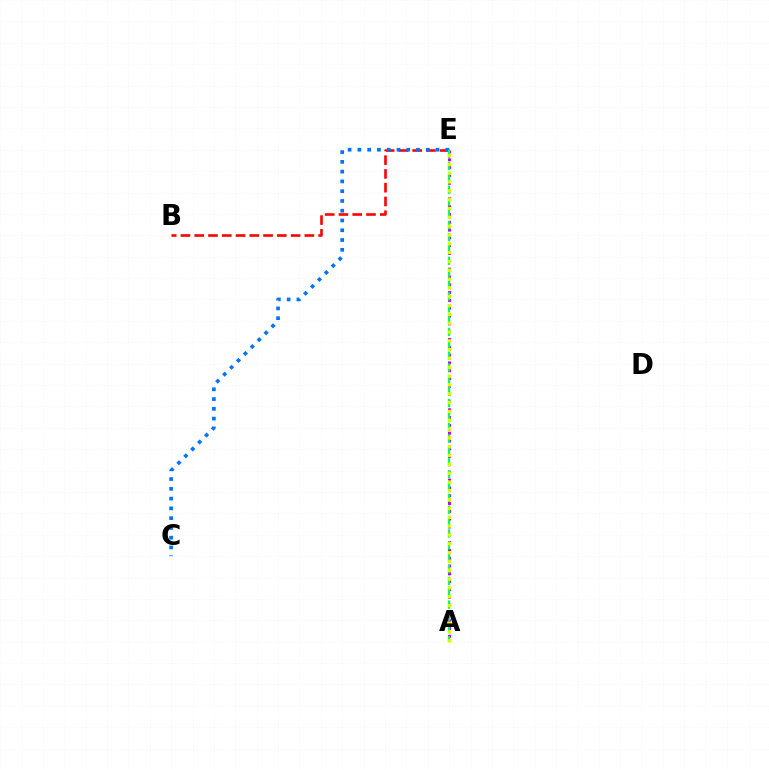{('A', 'E'): [{'color': '#b900ff', 'line_style': 'dotted', 'thickness': 2.12}, {'color': '#00ff5c', 'line_style': 'dashed', 'thickness': 1.61}, {'color': '#d1ff00', 'line_style': 'dotted', 'thickness': 2.4}], ('B', 'E'): [{'color': '#ff0000', 'line_style': 'dashed', 'thickness': 1.87}], ('C', 'E'): [{'color': '#0074ff', 'line_style': 'dotted', 'thickness': 2.65}]}